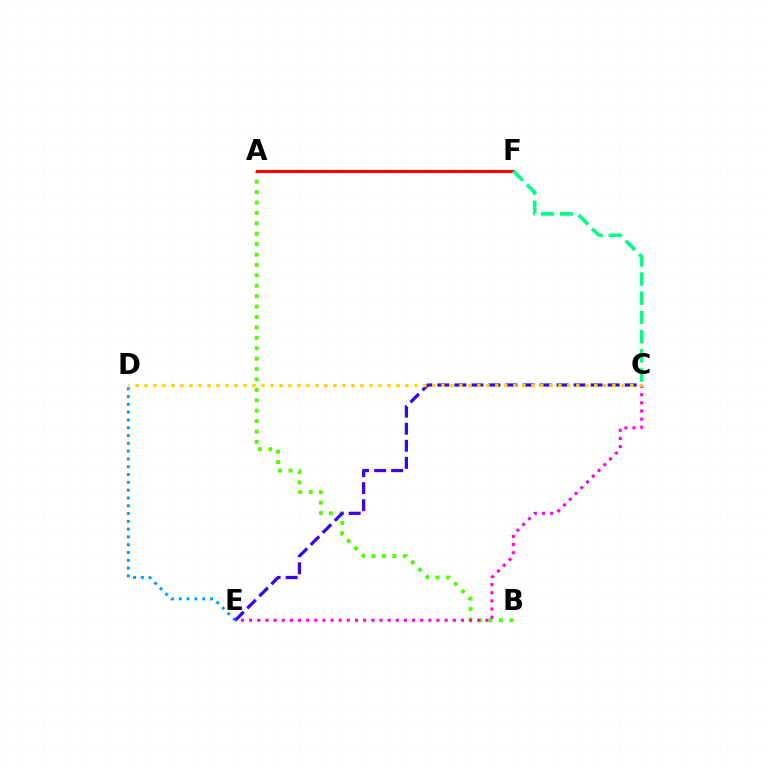{('D', 'E'): [{'color': '#009eff', 'line_style': 'dotted', 'thickness': 2.12}], ('A', 'B'): [{'color': '#4fff00', 'line_style': 'dotted', 'thickness': 2.83}], ('A', 'F'): [{'color': '#ff0000', 'line_style': 'solid', 'thickness': 2.22}], ('C', 'E'): [{'color': '#3700ff', 'line_style': 'dashed', 'thickness': 2.31}, {'color': '#ff00ed', 'line_style': 'dotted', 'thickness': 2.21}], ('C', 'F'): [{'color': '#00ff86', 'line_style': 'dashed', 'thickness': 2.61}], ('C', 'D'): [{'color': '#ffd500', 'line_style': 'dotted', 'thickness': 2.44}]}